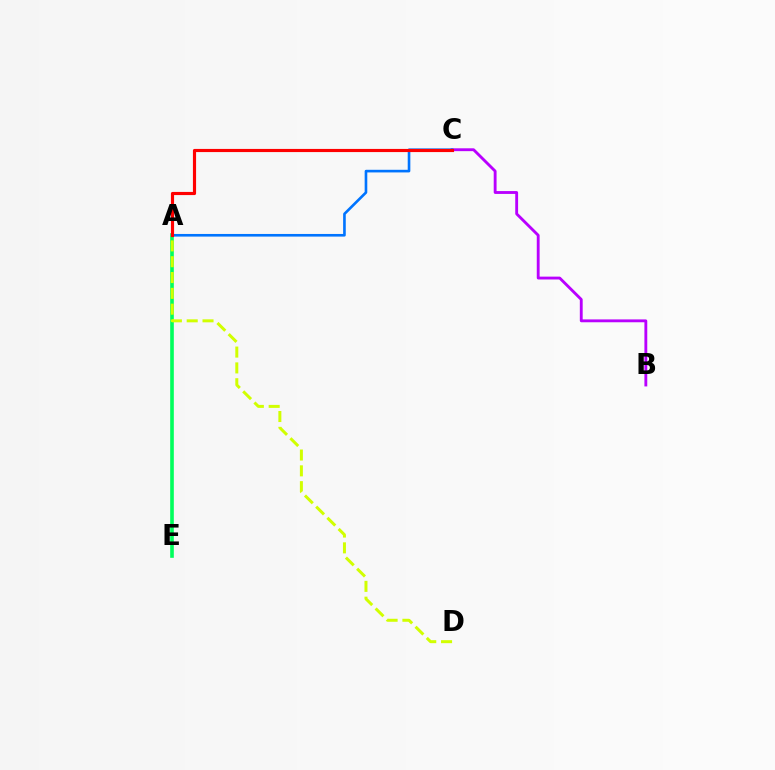{('A', 'E'): [{'color': '#00ff5c', 'line_style': 'solid', 'thickness': 2.62}], ('B', 'C'): [{'color': '#b900ff', 'line_style': 'solid', 'thickness': 2.05}], ('A', 'C'): [{'color': '#0074ff', 'line_style': 'solid', 'thickness': 1.9}, {'color': '#ff0000', 'line_style': 'solid', 'thickness': 2.27}], ('A', 'D'): [{'color': '#d1ff00', 'line_style': 'dashed', 'thickness': 2.15}]}